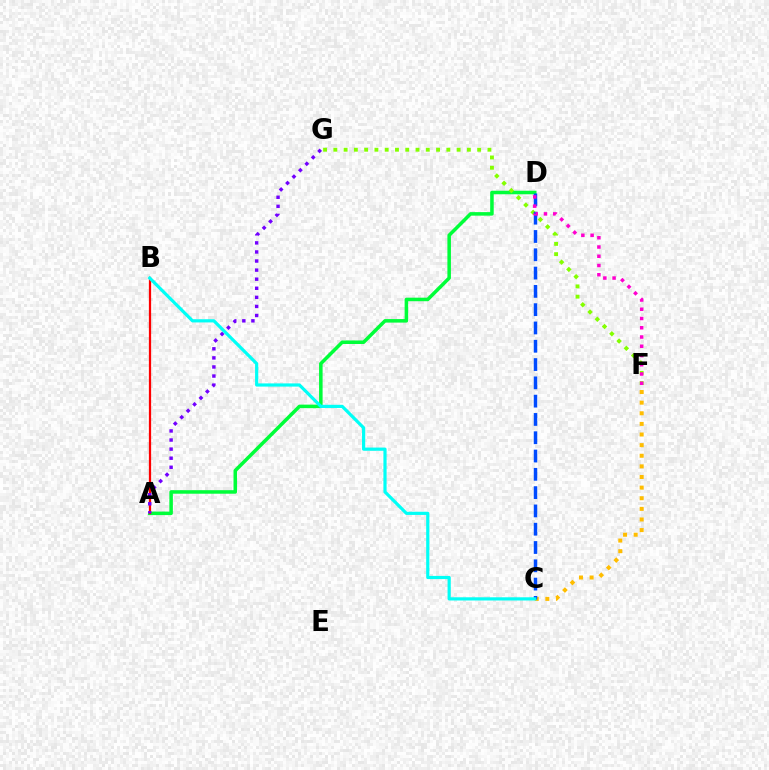{('A', 'D'): [{'color': '#00ff39', 'line_style': 'solid', 'thickness': 2.54}], ('F', 'G'): [{'color': '#84ff00', 'line_style': 'dotted', 'thickness': 2.79}], ('A', 'B'): [{'color': '#ff0000', 'line_style': 'solid', 'thickness': 1.62}], ('C', 'F'): [{'color': '#ffbd00', 'line_style': 'dotted', 'thickness': 2.89}], ('C', 'D'): [{'color': '#004bff', 'line_style': 'dashed', 'thickness': 2.49}], ('D', 'F'): [{'color': '#ff00cf', 'line_style': 'dotted', 'thickness': 2.51}], ('A', 'G'): [{'color': '#7200ff', 'line_style': 'dotted', 'thickness': 2.47}], ('B', 'C'): [{'color': '#00fff6', 'line_style': 'solid', 'thickness': 2.3}]}